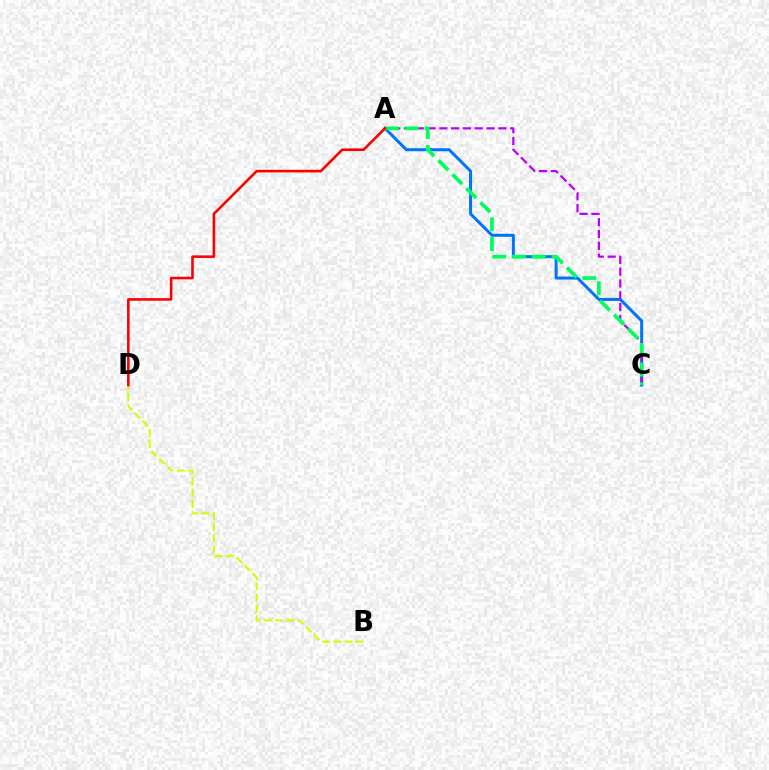{('A', 'C'): [{'color': '#0074ff', 'line_style': 'solid', 'thickness': 2.16}, {'color': '#b900ff', 'line_style': 'dashed', 'thickness': 1.6}, {'color': '#00ff5c', 'line_style': 'dashed', 'thickness': 2.69}], ('B', 'D'): [{'color': '#d1ff00', 'line_style': 'dashed', 'thickness': 1.52}], ('A', 'D'): [{'color': '#ff0000', 'line_style': 'solid', 'thickness': 1.86}]}